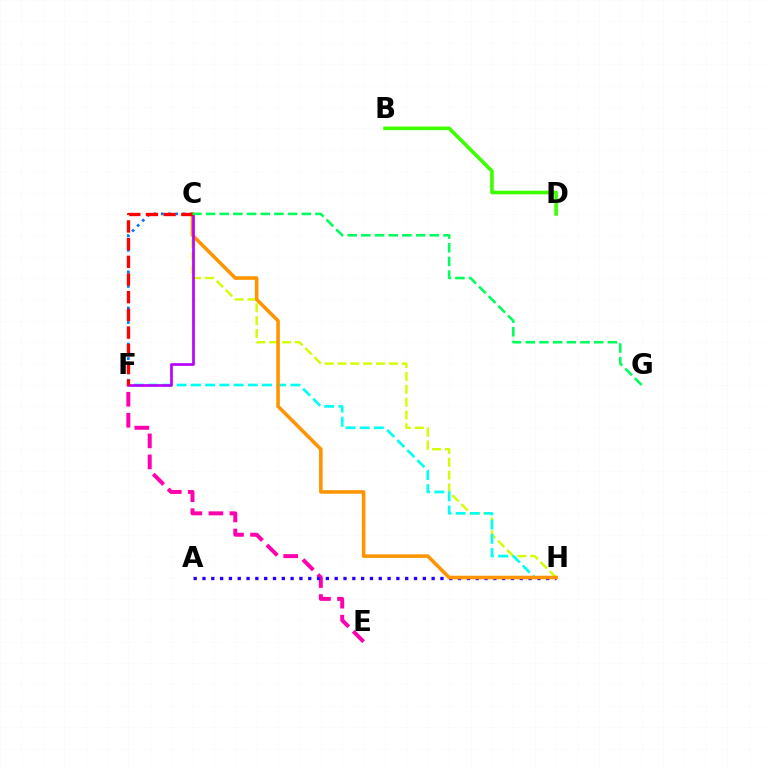{('C', 'F'): [{'color': '#0074ff', 'line_style': 'dotted', 'thickness': 1.96}, {'color': '#b900ff', 'line_style': 'solid', 'thickness': 1.93}, {'color': '#ff0000', 'line_style': 'dashed', 'thickness': 2.4}], ('E', 'F'): [{'color': '#ff00ac', 'line_style': 'dashed', 'thickness': 2.85}], ('A', 'H'): [{'color': '#2500ff', 'line_style': 'dotted', 'thickness': 2.39}], ('C', 'H'): [{'color': '#d1ff00', 'line_style': 'dashed', 'thickness': 1.75}, {'color': '#ff9400', 'line_style': 'solid', 'thickness': 2.57}], ('F', 'H'): [{'color': '#00fff6', 'line_style': 'dashed', 'thickness': 1.93}], ('C', 'G'): [{'color': '#00ff5c', 'line_style': 'dashed', 'thickness': 1.86}], ('B', 'D'): [{'color': '#3dff00', 'line_style': 'solid', 'thickness': 2.6}]}